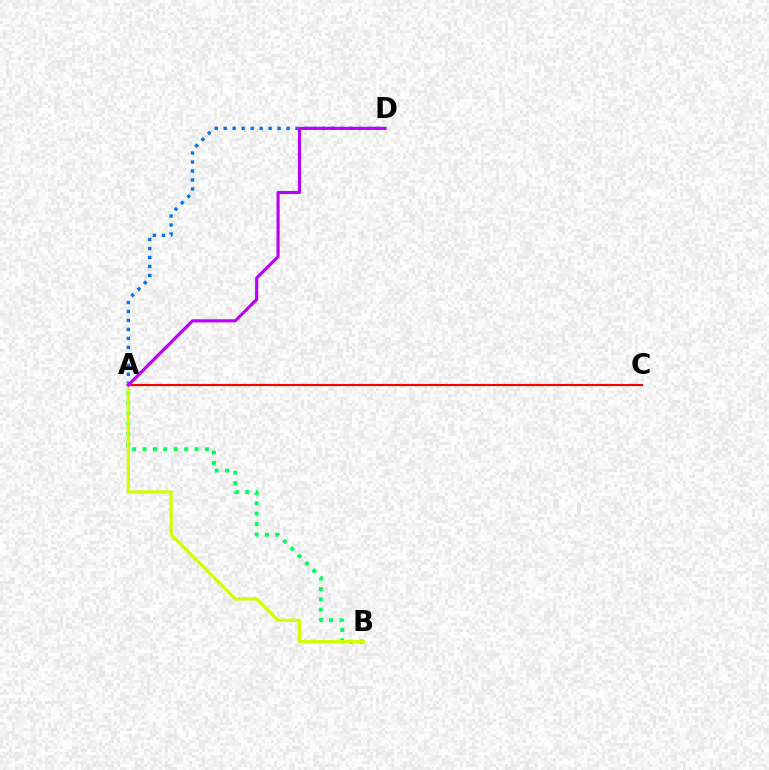{('A', 'C'): [{'color': '#ff0000', 'line_style': 'solid', 'thickness': 1.54}], ('A', 'D'): [{'color': '#0074ff', 'line_style': 'dotted', 'thickness': 2.44}, {'color': '#b900ff', 'line_style': 'solid', 'thickness': 2.23}], ('A', 'B'): [{'color': '#00ff5c', 'line_style': 'dotted', 'thickness': 2.82}, {'color': '#d1ff00', 'line_style': 'solid', 'thickness': 2.32}]}